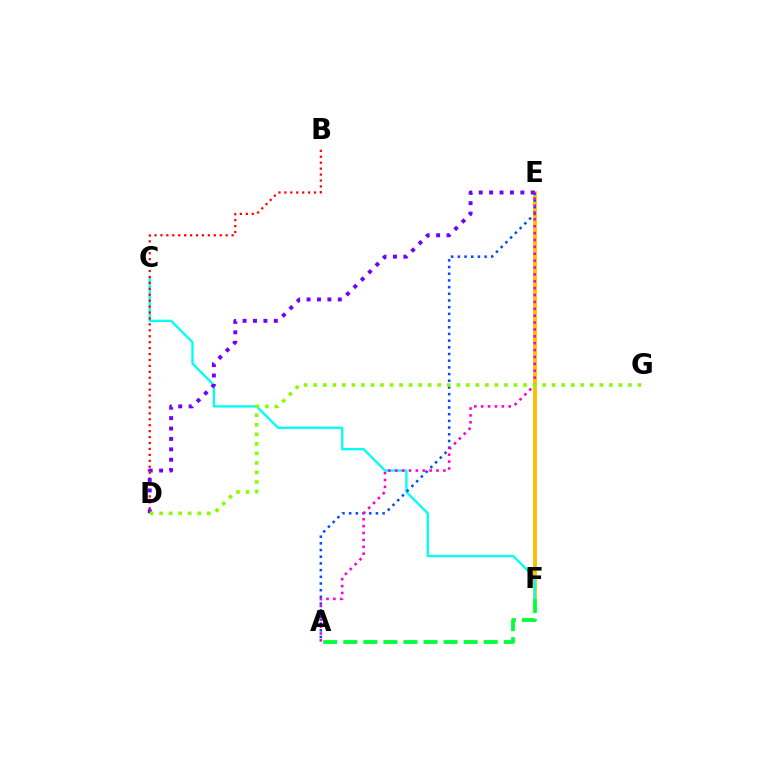{('E', 'F'): [{'color': '#ffbd00', 'line_style': 'solid', 'thickness': 2.75}], ('C', 'F'): [{'color': '#00fff6', 'line_style': 'solid', 'thickness': 1.67}], ('B', 'D'): [{'color': '#ff0000', 'line_style': 'dotted', 'thickness': 1.61}], ('A', 'E'): [{'color': '#004bff', 'line_style': 'dotted', 'thickness': 1.82}, {'color': '#ff00cf', 'line_style': 'dotted', 'thickness': 1.87}], ('D', 'E'): [{'color': '#7200ff', 'line_style': 'dotted', 'thickness': 2.83}], ('A', 'F'): [{'color': '#00ff39', 'line_style': 'dashed', 'thickness': 2.73}], ('D', 'G'): [{'color': '#84ff00', 'line_style': 'dotted', 'thickness': 2.59}]}